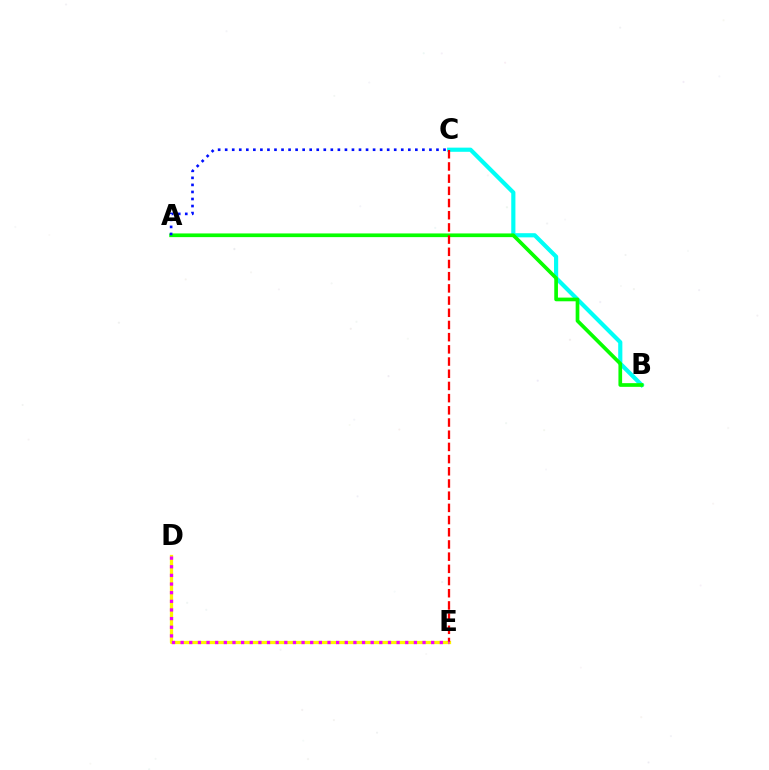{('B', 'C'): [{'color': '#00fff6', 'line_style': 'solid', 'thickness': 3.0}], ('A', 'B'): [{'color': '#08ff00', 'line_style': 'solid', 'thickness': 2.65}], ('D', 'E'): [{'color': '#fcf500', 'line_style': 'solid', 'thickness': 2.34}, {'color': '#ee00ff', 'line_style': 'dotted', 'thickness': 2.35}], ('A', 'C'): [{'color': '#0010ff', 'line_style': 'dotted', 'thickness': 1.91}], ('C', 'E'): [{'color': '#ff0000', 'line_style': 'dashed', 'thickness': 1.66}]}